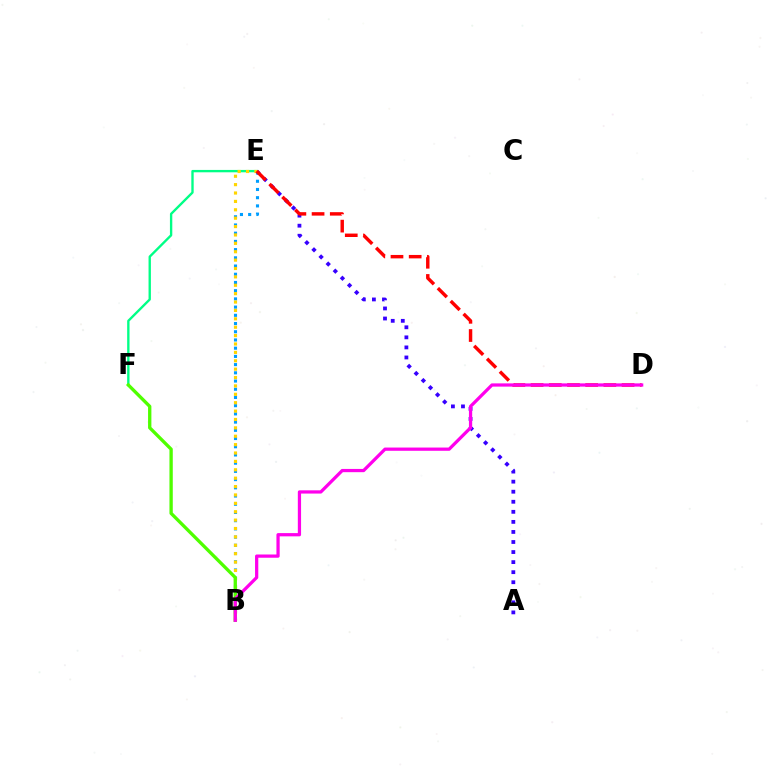{('A', 'E'): [{'color': '#3700ff', 'line_style': 'dotted', 'thickness': 2.73}], ('B', 'E'): [{'color': '#009eff', 'line_style': 'dotted', 'thickness': 2.23}, {'color': '#ffd500', 'line_style': 'dotted', 'thickness': 2.28}], ('E', 'F'): [{'color': '#00ff86', 'line_style': 'solid', 'thickness': 1.7}], ('B', 'F'): [{'color': '#4fff00', 'line_style': 'solid', 'thickness': 2.39}], ('D', 'E'): [{'color': '#ff0000', 'line_style': 'dashed', 'thickness': 2.47}], ('B', 'D'): [{'color': '#ff00ed', 'line_style': 'solid', 'thickness': 2.33}]}